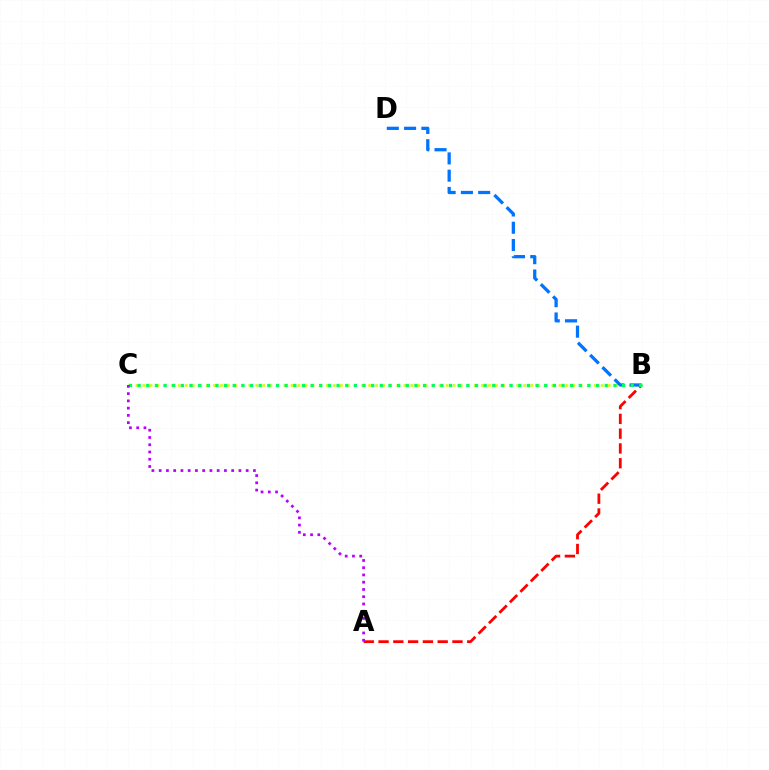{('A', 'B'): [{'color': '#ff0000', 'line_style': 'dashed', 'thickness': 2.01}], ('B', 'C'): [{'color': '#d1ff00', 'line_style': 'dotted', 'thickness': 1.92}, {'color': '#00ff5c', 'line_style': 'dotted', 'thickness': 2.35}], ('B', 'D'): [{'color': '#0074ff', 'line_style': 'dashed', 'thickness': 2.35}], ('A', 'C'): [{'color': '#b900ff', 'line_style': 'dotted', 'thickness': 1.97}]}